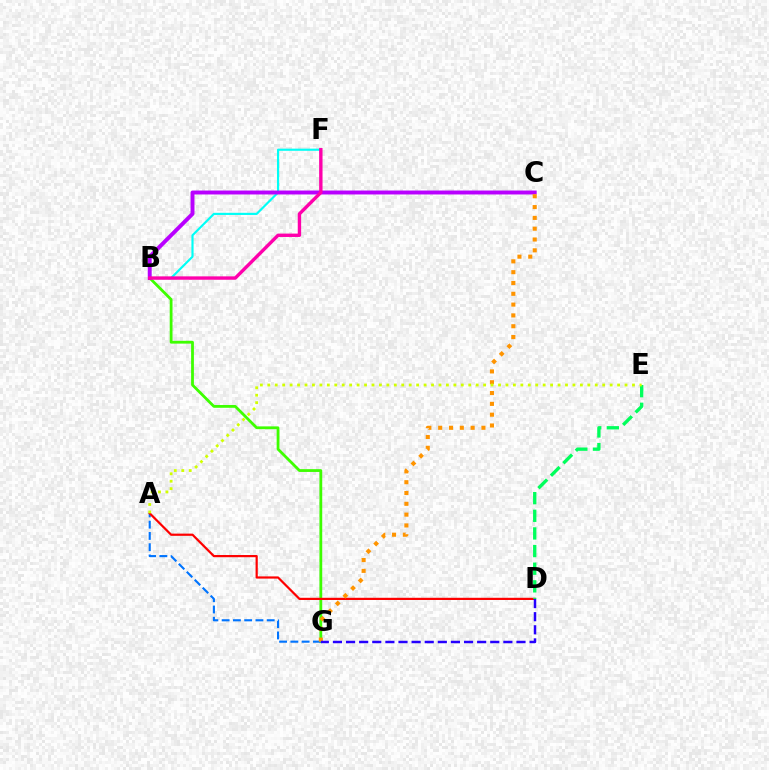{('B', 'G'): [{'color': '#3dff00', 'line_style': 'solid', 'thickness': 2.01}], ('A', 'G'): [{'color': '#0074ff', 'line_style': 'dashed', 'thickness': 1.53}], ('B', 'F'): [{'color': '#00fff6', 'line_style': 'solid', 'thickness': 1.55}, {'color': '#ff00ac', 'line_style': 'solid', 'thickness': 2.44}], ('B', 'C'): [{'color': '#b900ff', 'line_style': 'solid', 'thickness': 2.83}], ('A', 'D'): [{'color': '#ff0000', 'line_style': 'solid', 'thickness': 1.59}], ('C', 'G'): [{'color': '#ff9400', 'line_style': 'dotted', 'thickness': 2.94}], ('D', 'E'): [{'color': '#00ff5c', 'line_style': 'dashed', 'thickness': 2.4}], ('D', 'G'): [{'color': '#2500ff', 'line_style': 'dashed', 'thickness': 1.78}], ('A', 'E'): [{'color': '#d1ff00', 'line_style': 'dotted', 'thickness': 2.02}]}